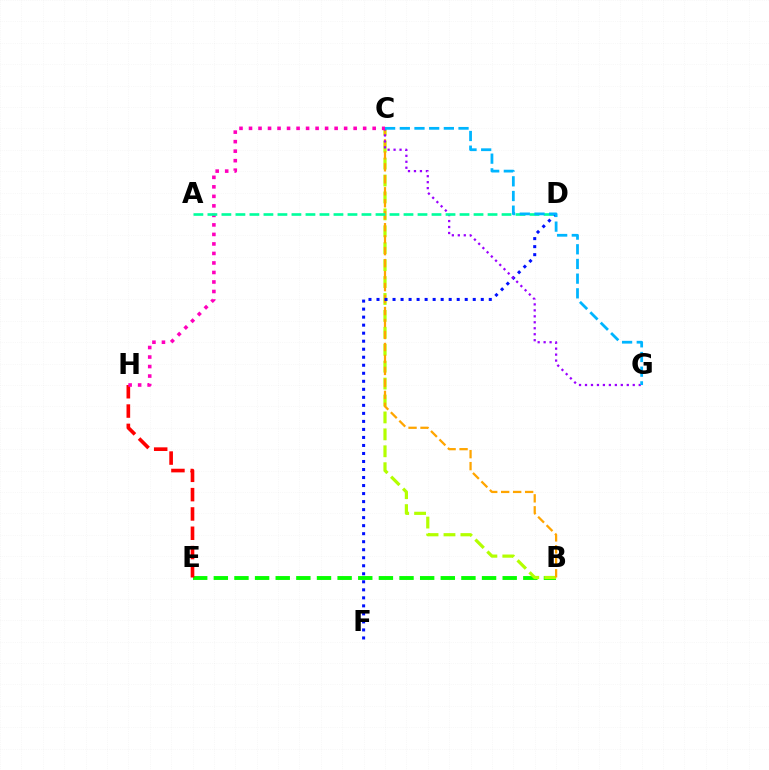{('B', 'E'): [{'color': '#08ff00', 'line_style': 'dashed', 'thickness': 2.8}], ('B', 'C'): [{'color': '#b3ff00', 'line_style': 'dashed', 'thickness': 2.3}, {'color': '#ffa500', 'line_style': 'dashed', 'thickness': 1.63}], ('D', 'F'): [{'color': '#0010ff', 'line_style': 'dotted', 'thickness': 2.18}], ('C', 'G'): [{'color': '#9b00ff', 'line_style': 'dotted', 'thickness': 1.62}, {'color': '#00b5ff', 'line_style': 'dashed', 'thickness': 1.99}], ('E', 'H'): [{'color': '#ff0000', 'line_style': 'dashed', 'thickness': 2.62}], ('C', 'H'): [{'color': '#ff00bd', 'line_style': 'dotted', 'thickness': 2.58}], ('A', 'D'): [{'color': '#00ff9d', 'line_style': 'dashed', 'thickness': 1.9}]}